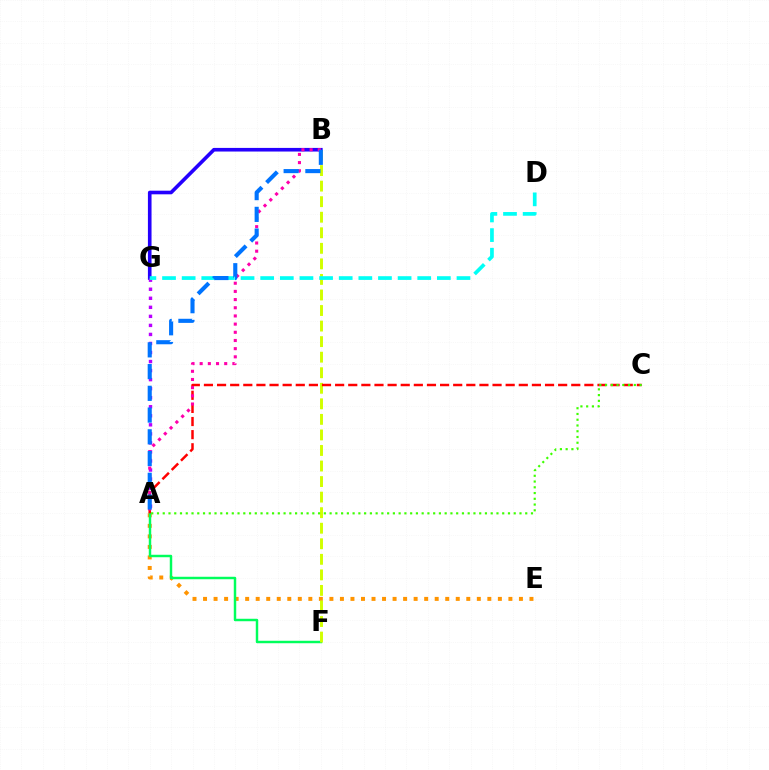{('A', 'E'): [{'color': '#ff9400', 'line_style': 'dotted', 'thickness': 2.86}], ('A', 'F'): [{'color': '#00ff5c', 'line_style': 'solid', 'thickness': 1.77}], ('B', 'G'): [{'color': '#2500ff', 'line_style': 'solid', 'thickness': 2.61}], ('B', 'F'): [{'color': '#d1ff00', 'line_style': 'dashed', 'thickness': 2.11}], ('A', 'G'): [{'color': '#b900ff', 'line_style': 'dotted', 'thickness': 2.46}], ('D', 'G'): [{'color': '#00fff6', 'line_style': 'dashed', 'thickness': 2.67}], ('A', 'C'): [{'color': '#ff0000', 'line_style': 'dashed', 'thickness': 1.78}, {'color': '#3dff00', 'line_style': 'dotted', 'thickness': 1.56}], ('A', 'B'): [{'color': '#ff00ac', 'line_style': 'dotted', 'thickness': 2.22}, {'color': '#0074ff', 'line_style': 'dashed', 'thickness': 2.95}]}